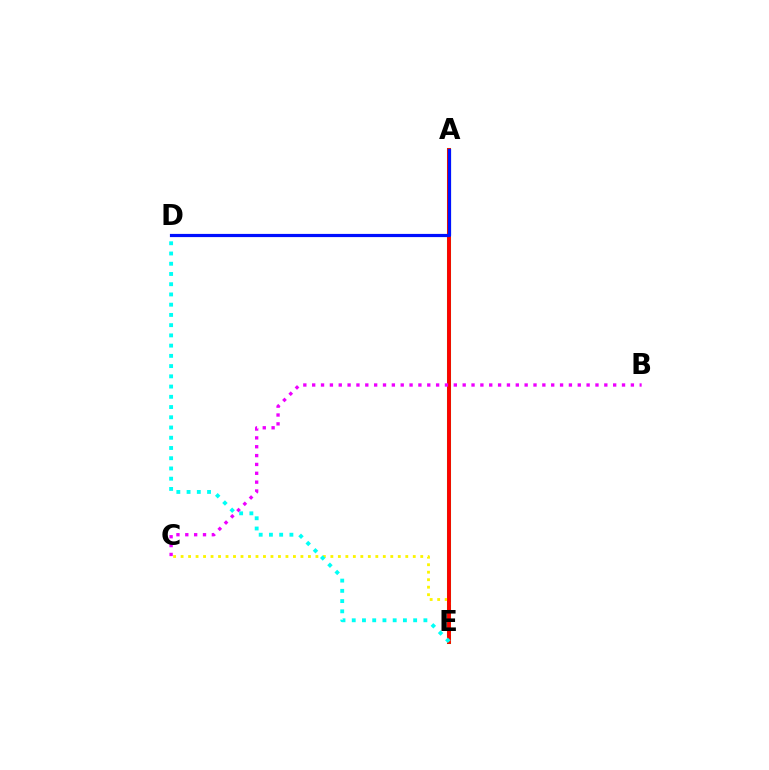{('A', 'E'): [{'color': '#08ff00', 'line_style': 'solid', 'thickness': 2.92}, {'color': '#ff0000', 'line_style': 'solid', 'thickness': 2.77}], ('C', 'E'): [{'color': '#fcf500', 'line_style': 'dotted', 'thickness': 2.03}], ('A', 'D'): [{'color': '#0010ff', 'line_style': 'solid', 'thickness': 2.29}], ('B', 'C'): [{'color': '#ee00ff', 'line_style': 'dotted', 'thickness': 2.41}], ('D', 'E'): [{'color': '#00fff6', 'line_style': 'dotted', 'thickness': 2.78}]}